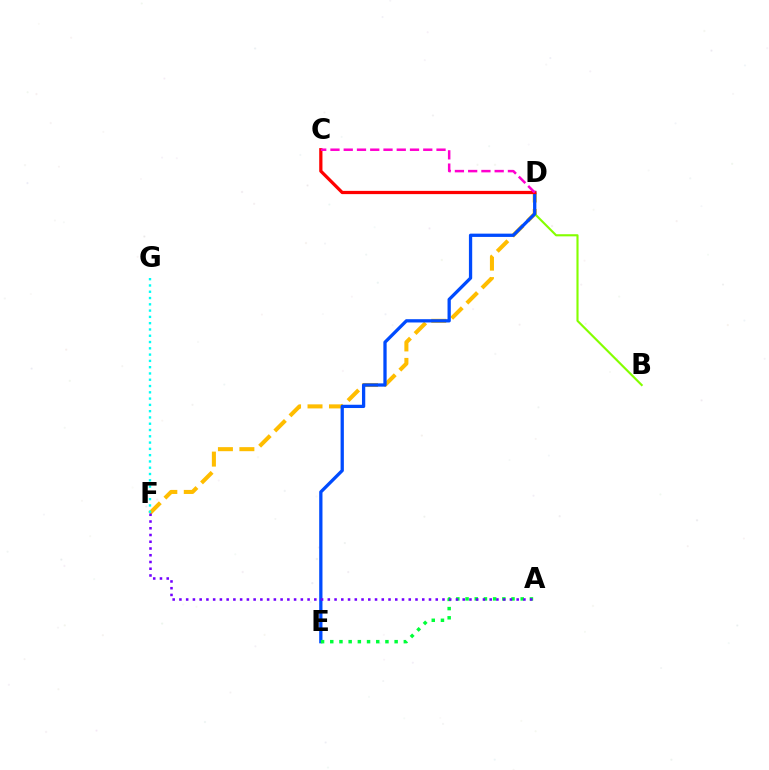{('D', 'F'): [{'color': '#ffbd00', 'line_style': 'dashed', 'thickness': 2.92}], ('B', 'D'): [{'color': '#84ff00', 'line_style': 'solid', 'thickness': 1.54}], ('D', 'E'): [{'color': '#004bff', 'line_style': 'solid', 'thickness': 2.36}], ('C', 'D'): [{'color': '#ff0000', 'line_style': 'solid', 'thickness': 2.33}, {'color': '#ff00cf', 'line_style': 'dashed', 'thickness': 1.8}], ('A', 'E'): [{'color': '#00ff39', 'line_style': 'dotted', 'thickness': 2.5}], ('A', 'F'): [{'color': '#7200ff', 'line_style': 'dotted', 'thickness': 1.83}], ('F', 'G'): [{'color': '#00fff6', 'line_style': 'dotted', 'thickness': 1.71}]}